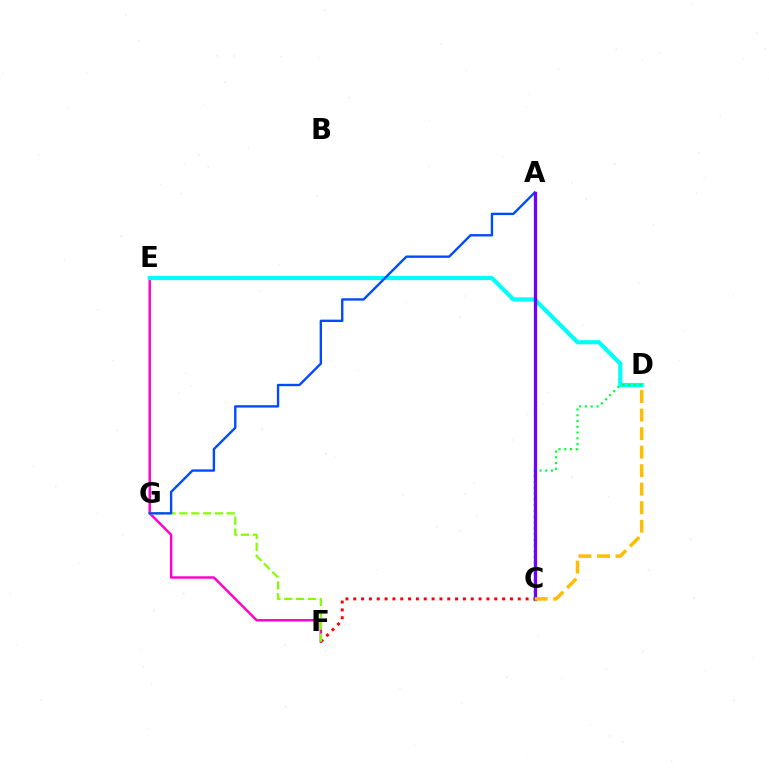{('E', 'F'): [{'color': '#ff00cf', 'line_style': 'solid', 'thickness': 1.77}], ('D', 'E'): [{'color': '#00fff6', 'line_style': 'solid', 'thickness': 2.98}], ('C', 'F'): [{'color': '#ff0000', 'line_style': 'dotted', 'thickness': 2.13}], ('F', 'G'): [{'color': '#84ff00', 'line_style': 'dashed', 'thickness': 1.61}], ('A', 'G'): [{'color': '#004bff', 'line_style': 'solid', 'thickness': 1.71}], ('C', 'D'): [{'color': '#00ff39', 'line_style': 'dotted', 'thickness': 1.57}, {'color': '#ffbd00', 'line_style': 'dashed', 'thickness': 2.51}], ('A', 'C'): [{'color': '#7200ff', 'line_style': 'solid', 'thickness': 2.36}]}